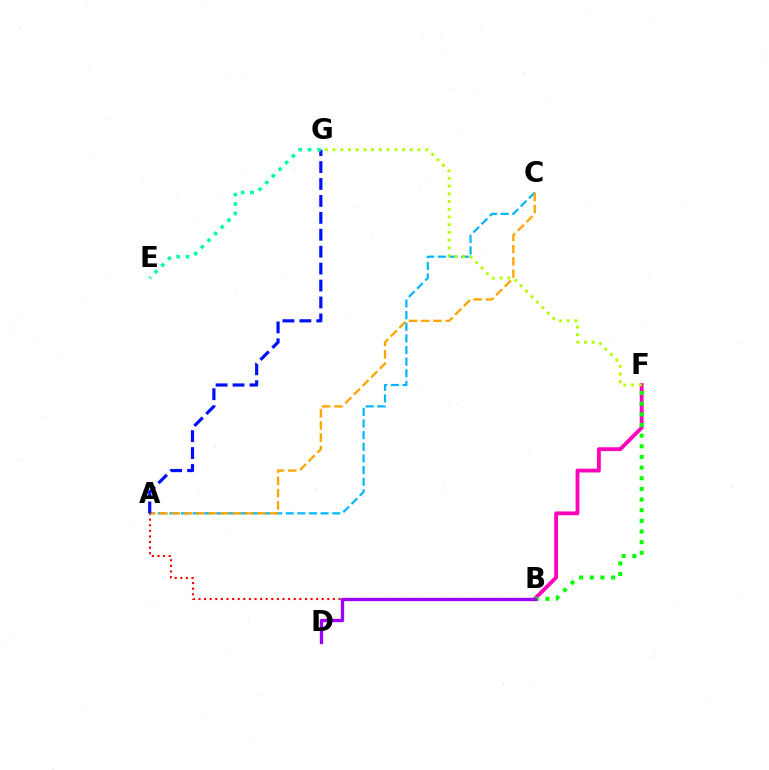{('A', 'B'): [{'color': '#ff0000', 'line_style': 'dotted', 'thickness': 1.52}], ('A', 'C'): [{'color': '#00b5ff', 'line_style': 'dashed', 'thickness': 1.58}, {'color': '#ffa500', 'line_style': 'dashed', 'thickness': 1.66}], ('B', 'F'): [{'color': '#ff00bd', 'line_style': 'solid', 'thickness': 2.75}, {'color': '#08ff00', 'line_style': 'dotted', 'thickness': 2.89}], ('F', 'G'): [{'color': '#b3ff00', 'line_style': 'dotted', 'thickness': 2.1}], ('A', 'G'): [{'color': '#0010ff', 'line_style': 'dashed', 'thickness': 2.3}], ('E', 'G'): [{'color': '#00ff9d', 'line_style': 'dotted', 'thickness': 2.56}], ('B', 'D'): [{'color': '#9b00ff', 'line_style': 'solid', 'thickness': 2.39}]}